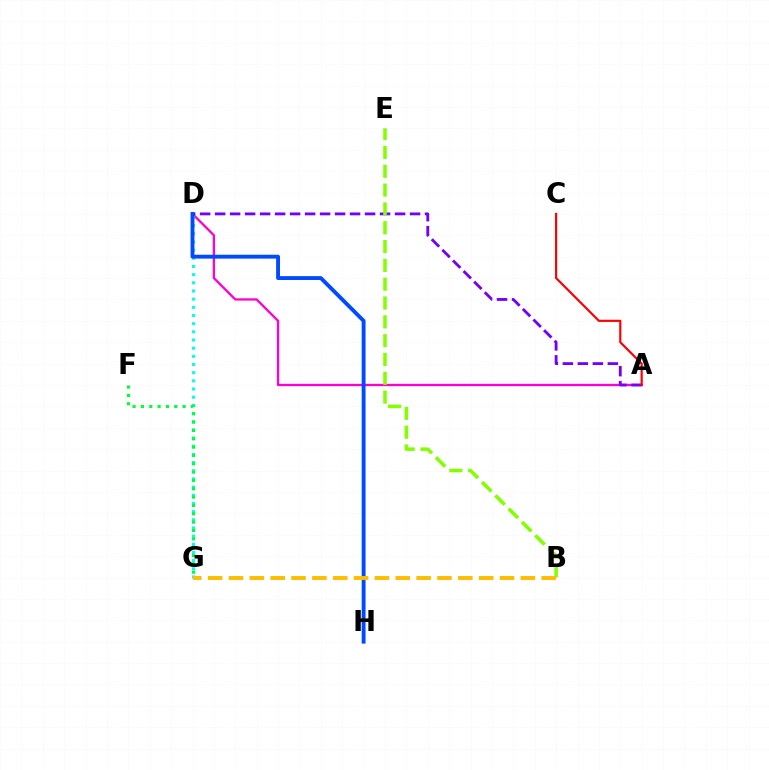{('A', 'D'): [{'color': '#ff00cf', 'line_style': 'solid', 'thickness': 1.66}, {'color': '#7200ff', 'line_style': 'dashed', 'thickness': 2.04}], ('D', 'G'): [{'color': '#00fff6', 'line_style': 'dotted', 'thickness': 2.22}], ('F', 'G'): [{'color': '#00ff39', 'line_style': 'dotted', 'thickness': 2.26}], ('A', 'C'): [{'color': '#ff0000', 'line_style': 'solid', 'thickness': 1.55}], ('B', 'E'): [{'color': '#84ff00', 'line_style': 'dashed', 'thickness': 2.56}], ('D', 'H'): [{'color': '#004bff', 'line_style': 'solid', 'thickness': 2.79}], ('B', 'G'): [{'color': '#ffbd00', 'line_style': 'dashed', 'thickness': 2.83}]}